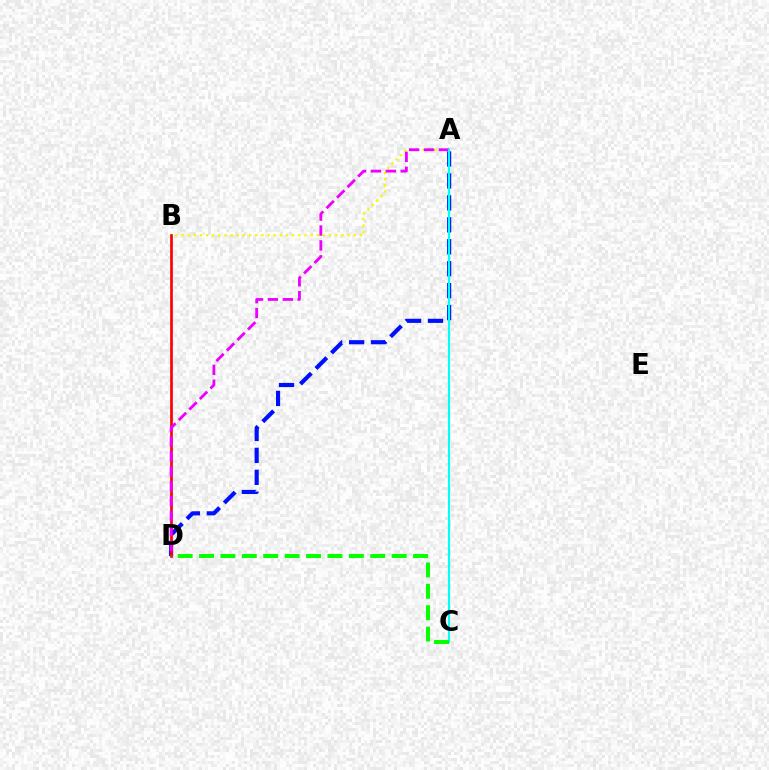{('A', 'D'): [{'color': '#0010ff', 'line_style': 'dashed', 'thickness': 2.98}, {'color': '#ee00ff', 'line_style': 'dashed', 'thickness': 2.02}], ('A', 'B'): [{'color': '#fcf500', 'line_style': 'dotted', 'thickness': 1.67}], ('B', 'D'): [{'color': '#ff0000', 'line_style': 'solid', 'thickness': 1.93}], ('A', 'C'): [{'color': '#00fff6', 'line_style': 'solid', 'thickness': 1.55}], ('C', 'D'): [{'color': '#08ff00', 'line_style': 'dashed', 'thickness': 2.91}]}